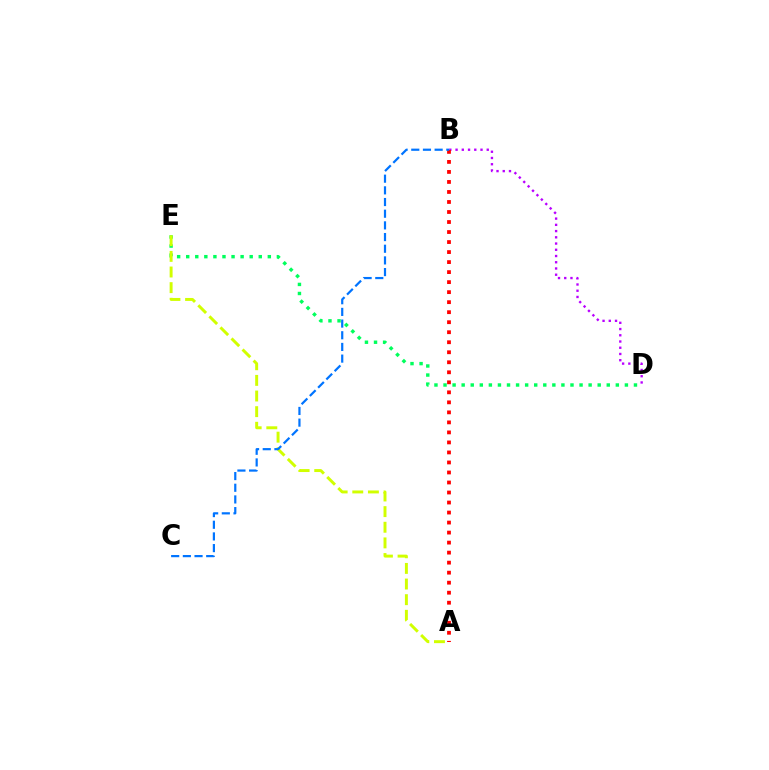{('D', 'E'): [{'color': '#00ff5c', 'line_style': 'dotted', 'thickness': 2.46}], ('B', 'D'): [{'color': '#b900ff', 'line_style': 'dotted', 'thickness': 1.69}], ('A', 'E'): [{'color': '#d1ff00', 'line_style': 'dashed', 'thickness': 2.12}], ('A', 'B'): [{'color': '#ff0000', 'line_style': 'dotted', 'thickness': 2.72}], ('B', 'C'): [{'color': '#0074ff', 'line_style': 'dashed', 'thickness': 1.59}]}